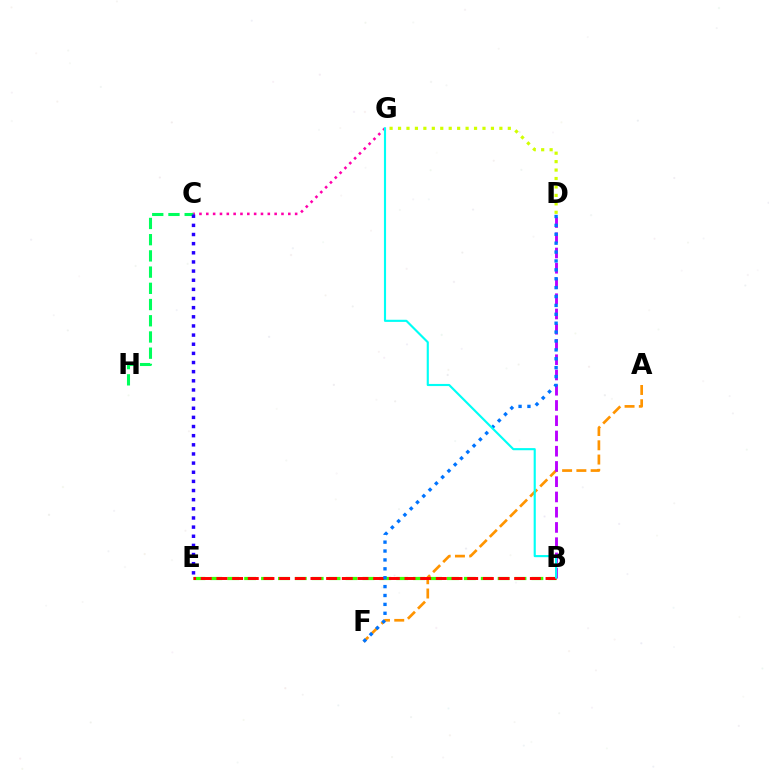{('C', 'G'): [{'color': '#ff00ac', 'line_style': 'dotted', 'thickness': 1.86}], ('B', 'E'): [{'color': '#3dff00', 'line_style': 'dashed', 'thickness': 2.3}, {'color': '#ff0000', 'line_style': 'dashed', 'thickness': 2.13}], ('A', 'F'): [{'color': '#ff9400', 'line_style': 'dashed', 'thickness': 1.94}], ('B', 'D'): [{'color': '#b900ff', 'line_style': 'dashed', 'thickness': 2.07}], ('C', 'H'): [{'color': '#00ff5c', 'line_style': 'dashed', 'thickness': 2.2}], ('D', 'G'): [{'color': '#d1ff00', 'line_style': 'dotted', 'thickness': 2.29}], ('C', 'E'): [{'color': '#2500ff', 'line_style': 'dotted', 'thickness': 2.48}], ('D', 'F'): [{'color': '#0074ff', 'line_style': 'dotted', 'thickness': 2.42}], ('B', 'G'): [{'color': '#00fff6', 'line_style': 'solid', 'thickness': 1.53}]}